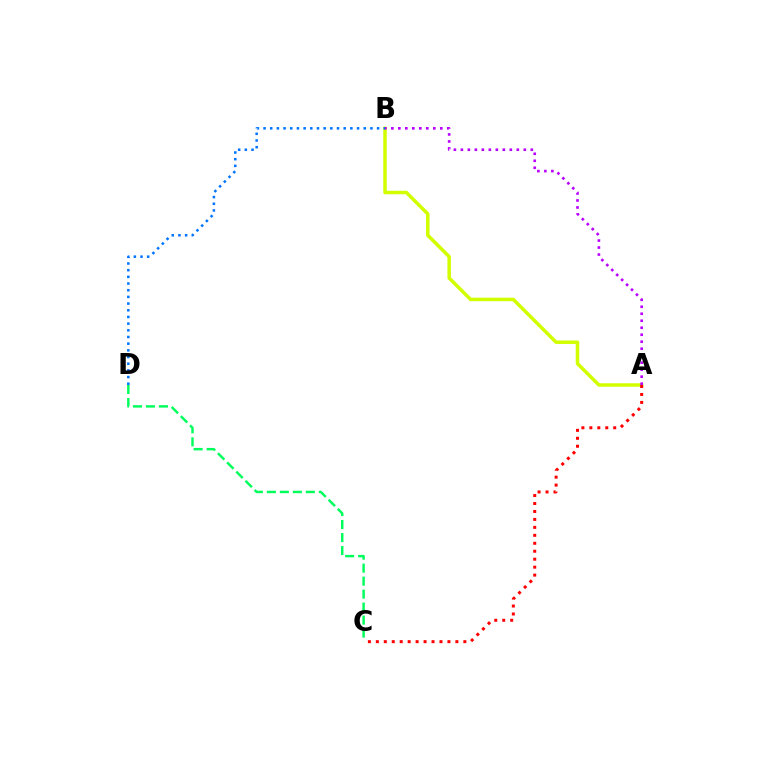{('C', 'D'): [{'color': '#00ff5c', 'line_style': 'dashed', 'thickness': 1.76}], ('A', 'B'): [{'color': '#d1ff00', 'line_style': 'solid', 'thickness': 2.52}, {'color': '#b900ff', 'line_style': 'dotted', 'thickness': 1.9}], ('B', 'D'): [{'color': '#0074ff', 'line_style': 'dotted', 'thickness': 1.81}], ('A', 'C'): [{'color': '#ff0000', 'line_style': 'dotted', 'thickness': 2.16}]}